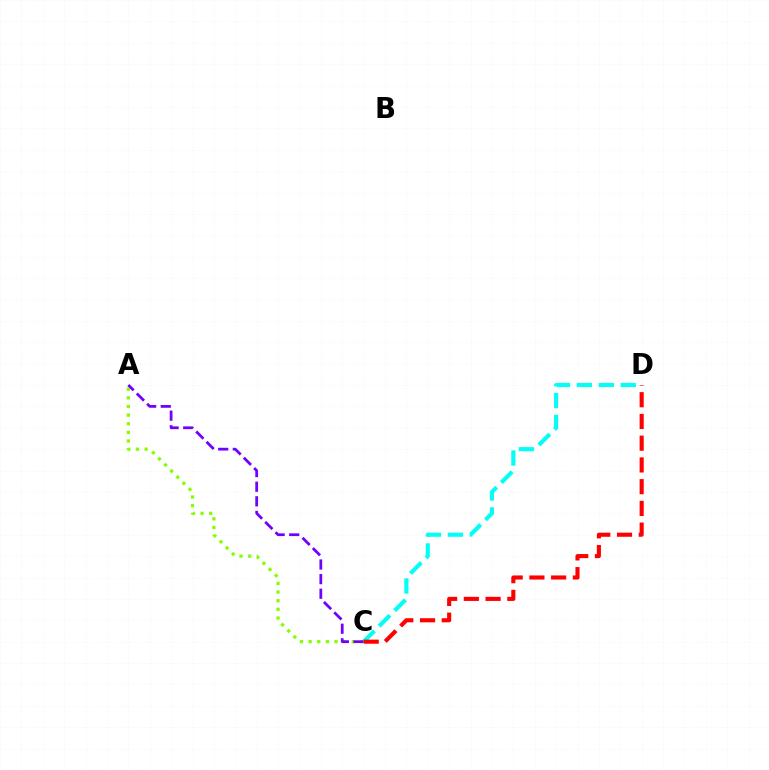{('C', 'D'): [{'color': '#00fff6', 'line_style': 'dashed', 'thickness': 2.98}, {'color': '#ff0000', 'line_style': 'dashed', 'thickness': 2.95}], ('A', 'C'): [{'color': '#84ff00', 'line_style': 'dotted', 'thickness': 2.35}, {'color': '#7200ff', 'line_style': 'dashed', 'thickness': 1.99}]}